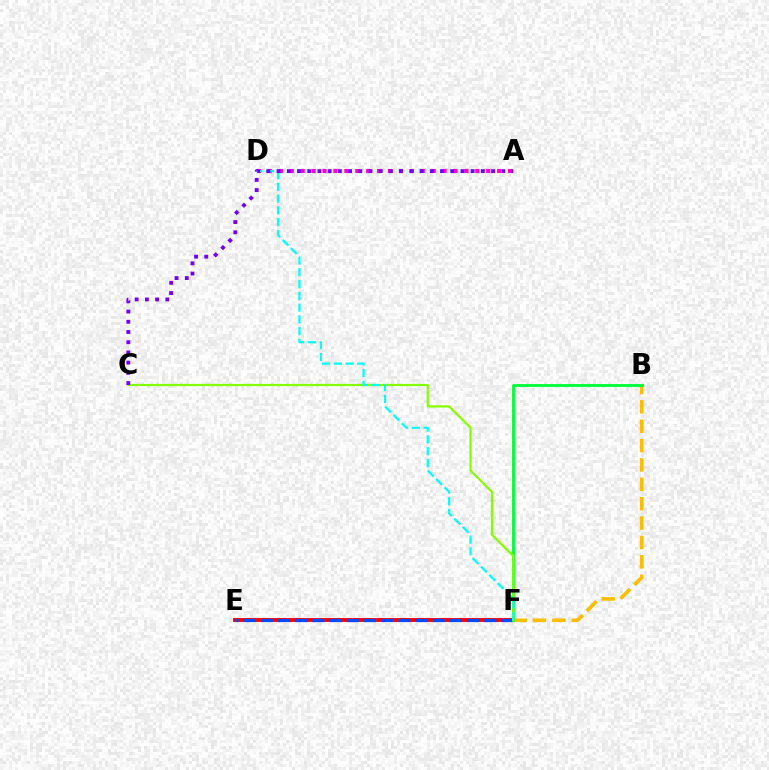{('E', 'F'): [{'color': '#ff0000', 'line_style': 'solid', 'thickness': 2.8}, {'color': '#004bff', 'line_style': 'dashed', 'thickness': 2.33}], ('B', 'F'): [{'color': '#ffbd00', 'line_style': 'dashed', 'thickness': 2.63}, {'color': '#00ff39', 'line_style': 'solid', 'thickness': 2.04}], ('A', 'D'): [{'color': '#ff00cf', 'line_style': 'dotted', 'thickness': 2.97}], ('C', 'F'): [{'color': '#84ff00', 'line_style': 'solid', 'thickness': 1.57}], ('D', 'F'): [{'color': '#00fff6', 'line_style': 'dashed', 'thickness': 1.6}], ('A', 'C'): [{'color': '#7200ff', 'line_style': 'dotted', 'thickness': 2.78}]}